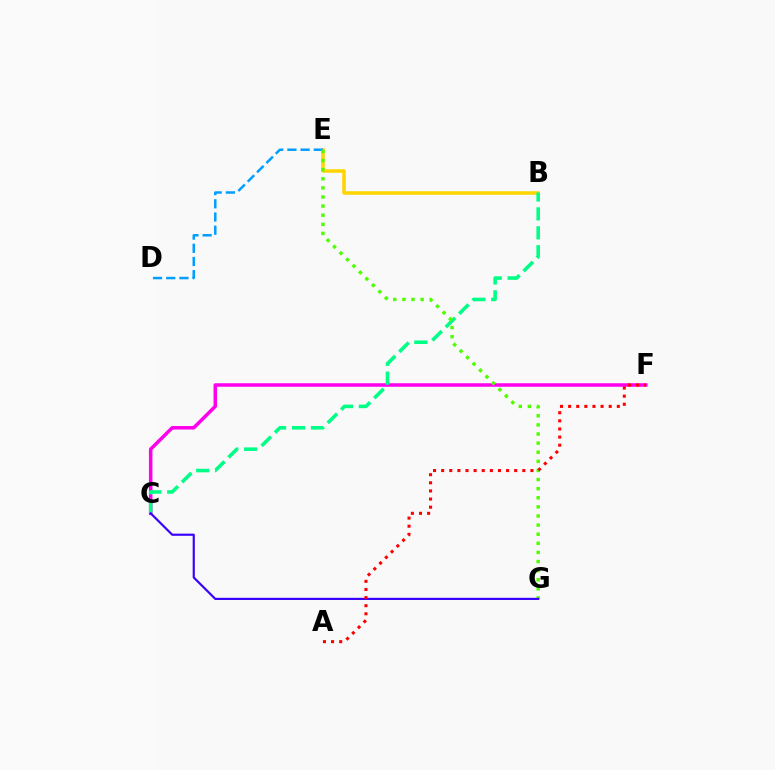{('C', 'F'): [{'color': '#ff00ed', 'line_style': 'solid', 'thickness': 2.53}], ('B', 'E'): [{'color': '#ffd500', 'line_style': 'solid', 'thickness': 2.53}], ('B', 'C'): [{'color': '#00ff86', 'line_style': 'dashed', 'thickness': 2.57}], ('D', 'E'): [{'color': '#009eff', 'line_style': 'dashed', 'thickness': 1.79}], ('E', 'G'): [{'color': '#4fff00', 'line_style': 'dotted', 'thickness': 2.47}], ('C', 'G'): [{'color': '#3700ff', 'line_style': 'solid', 'thickness': 1.56}], ('A', 'F'): [{'color': '#ff0000', 'line_style': 'dotted', 'thickness': 2.21}]}